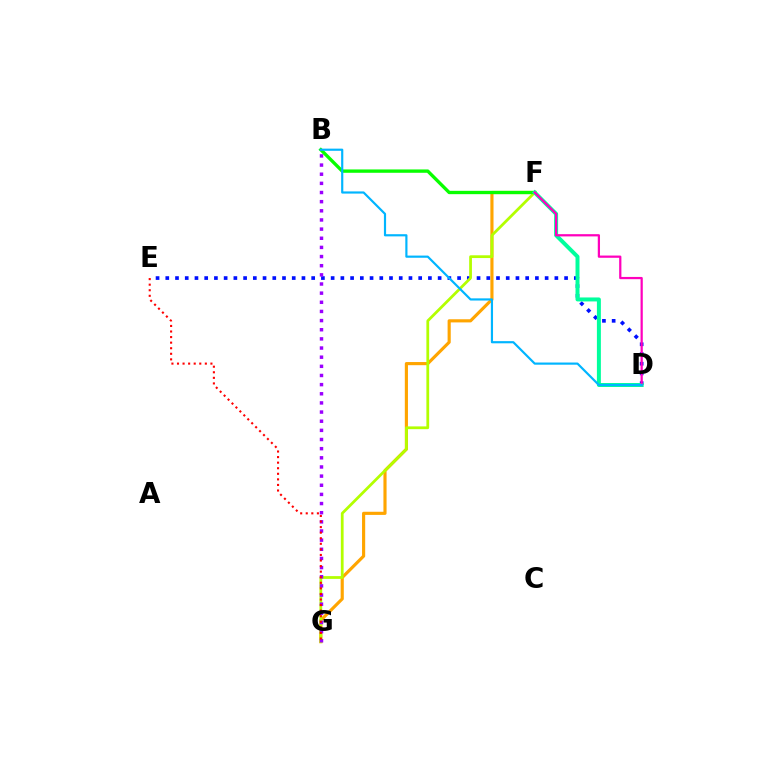{('F', 'G'): [{'color': '#ffa500', 'line_style': 'solid', 'thickness': 2.26}, {'color': '#b3ff00', 'line_style': 'solid', 'thickness': 1.99}], ('D', 'E'): [{'color': '#0010ff', 'line_style': 'dotted', 'thickness': 2.64}], ('B', 'G'): [{'color': '#9b00ff', 'line_style': 'dotted', 'thickness': 2.49}], ('B', 'F'): [{'color': '#08ff00', 'line_style': 'solid', 'thickness': 2.4}], ('D', 'F'): [{'color': '#00ff9d', 'line_style': 'solid', 'thickness': 2.86}, {'color': '#ff00bd', 'line_style': 'solid', 'thickness': 1.61}], ('B', 'D'): [{'color': '#00b5ff', 'line_style': 'solid', 'thickness': 1.57}], ('E', 'G'): [{'color': '#ff0000', 'line_style': 'dotted', 'thickness': 1.51}]}